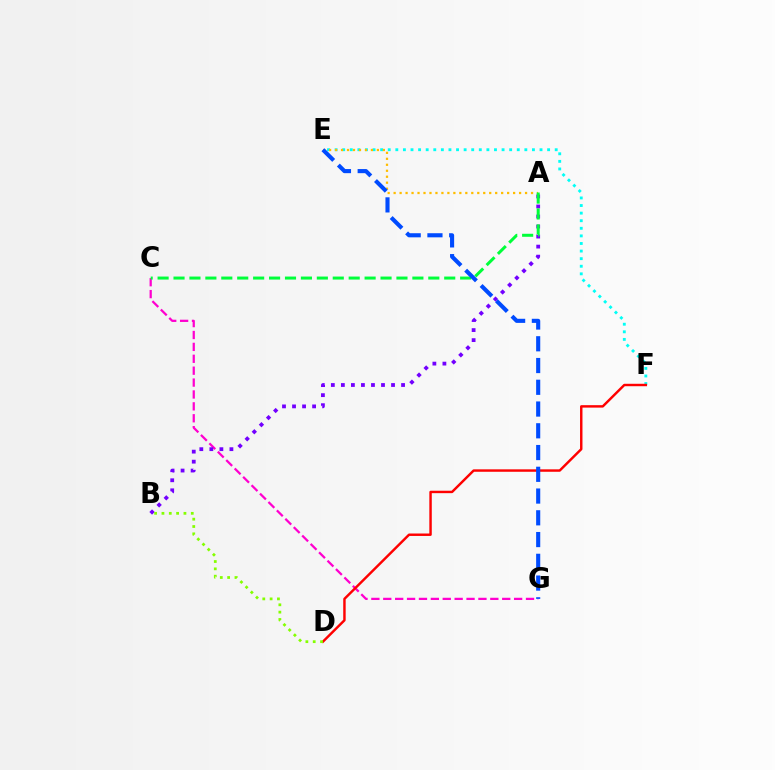{('C', 'G'): [{'color': '#ff00cf', 'line_style': 'dashed', 'thickness': 1.62}], ('A', 'B'): [{'color': '#7200ff', 'line_style': 'dotted', 'thickness': 2.73}], ('E', 'F'): [{'color': '#00fff6', 'line_style': 'dotted', 'thickness': 2.06}], ('D', 'F'): [{'color': '#ff0000', 'line_style': 'solid', 'thickness': 1.76}], ('B', 'D'): [{'color': '#84ff00', 'line_style': 'dotted', 'thickness': 1.99}], ('A', 'E'): [{'color': '#ffbd00', 'line_style': 'dotted', 'thickness': 1.62}], ('A', 'C'): [{'color': '#00ff39', 'line_style': 'dashed', 'thickness': 2.16}], ('E', 'G'): [{'color': '#004bff', 'line_style': 'dashed', 'thickness': 2.96}]}